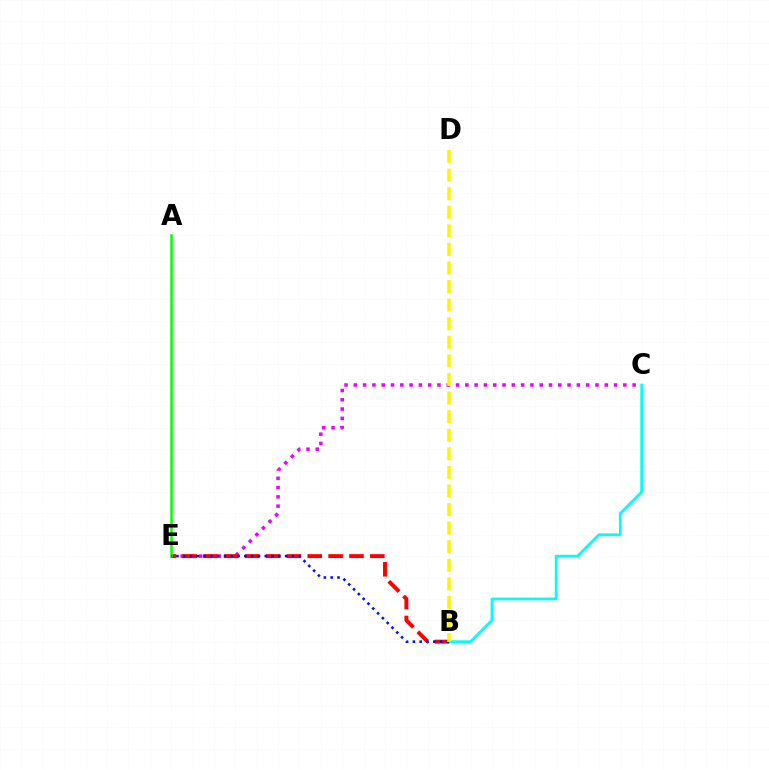{('C', 'E'): [{'color': '#ee00ff', 'line_style': 'dotted', 'thickness': 2.53}], ('B', 'C'): [{'color': '#00fff6', 'line_style': 'solid', 'thickness': 1.97}], ('B', 'E'): [{'color': '#ff0000', 'line_style': 'dashed', 'thickness': 2.83}, {'color': '#0010ff', 'line_style': 'dotted', 'thickness': 1.85}], ('A', 'E'): [{'color': '#08ff00', 'line_style': 'solid', 'thickness': 1.8}], ('B', 'D'): [{'color': '#fcf500', 'line_style': 'dashed', 'thickness': 2.52}]}